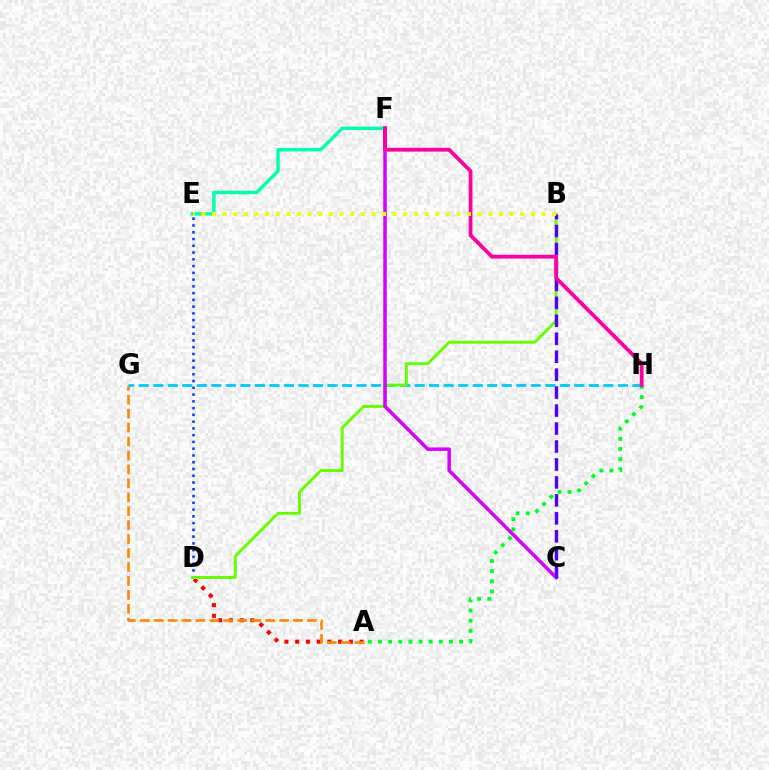{('A', 'D'): [{'color': '#ff0000', 'line_style': 'dotted', 'thickness': 2.92}], ('A', 'G'): [{'color': '#ff8800', 'line_style': 'dashed', 'thickness': 1.89}], ('D', 'E'): [{'color': '#003fff', 'line_style': 'dotted', 'thickness': 1.84}], ('G', 'H'): [{'color': '#00c7ff', 'line_style': 'dashed', 'thickness': 1.97}], ('B', 'D'): [{'color': '#66ff00', 'line_style': 'solid', 'thickness': 2.08}], ('E', 'F'): [{'color': '#00ffaf', 'line_style': 'solid', 'thickness': 2.47}], ('A', 'H'): [{'color': '#00ff27', 'line_style': 'dotted', 'thickness': 2.75}], ('C', 'F'): [{'color': '#d600ff', 'line_style': 'solid', 'thickness': 2.52}], ('B', 'C'): [{'color': '#4f00ff', 'line_style': 'dashed', 'thickness': 2.44}], ('F', 'H'): [{'color': '#ff00a0', 'line_style': 'solid', 'thickness': 2.73}], ('B', 'E'): [{'color': '#eeff00', 'line_style': 'dotted', 'thickness': 2.89}]}